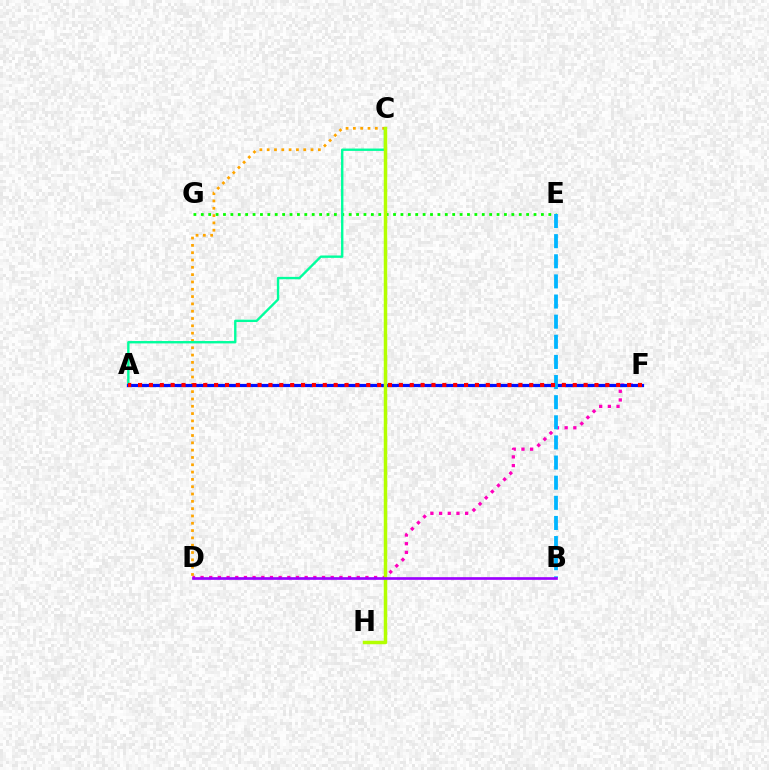{('E', 'G'): [{'color': '#08ff00', 'line_style': 'dotted', 'thickness': 2.01}], ('D', 'F'): [{'color': '#ff00bd', 'line_style': 'dotted', 'thickness': 2.36}], ('C', 'D'): [{'color': '#ffa500', 'line_style': 'dotted', 'thickness': 1.99}], ('A', 'C'): [{'color': '#00ff9d', 'line_style': 'solid', 'thickness': 1.71}], ('A', 'F'): [{'color': '#0010ff', 'line_style': 'solid', 'thickness': 2.3}, {'color': '#ff0000', 'line_style': 'dotted', 'thickness': 2.95}], ('B', 'E'): [{'color': '#00b5ff', 'line_style': 'dashed', 'thickness': 2.73}], ('C', 'H'): [{'color': '#b3ff00', 'line_style': 'solid', 'thickness': 2.5}], ('B', 'D'): [{'color': '#9b00ff', 'line_style': 'solid', 'thickness': 1.93}]}